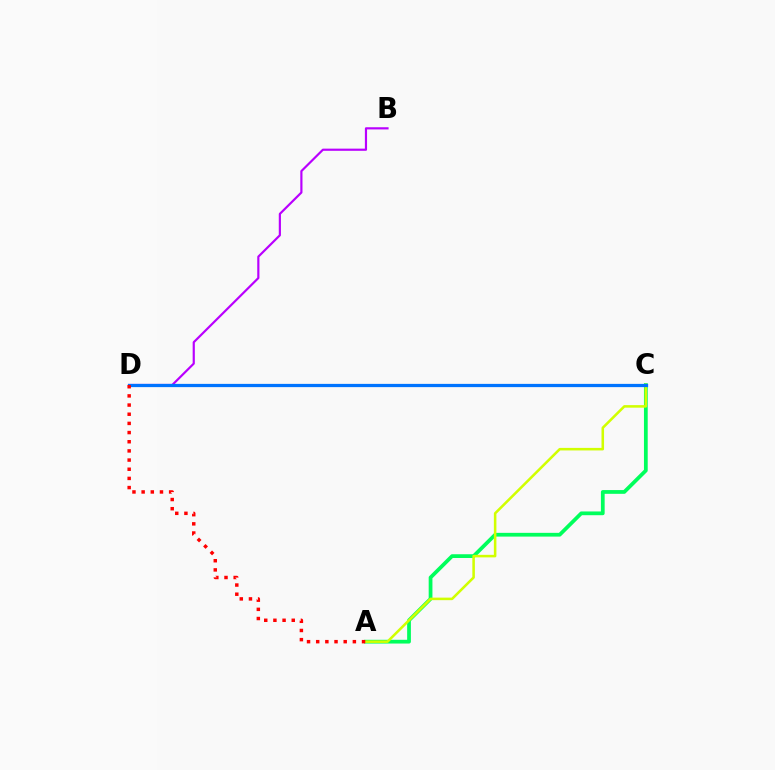{('A', 'C'): [{'color': '#00ff5c', 'line_style': 'solid', 'thickness': 2.7}, {'color': '#d1ff00', 'line_style': 'solid', 'thickness': 1.83}], ('B', 'D'): [{'color': '#b900ff', 'line_style': 'solid', 'thickness': 1.57}], ('C', 'D'): [{'color': '#0074ff', 'line_style': 'solid', 'thickness': 2.33}], ('A', 'D'): [{'color': '#ff0000', 'line_style': 'dotted', 'thickness': 2.49}]}